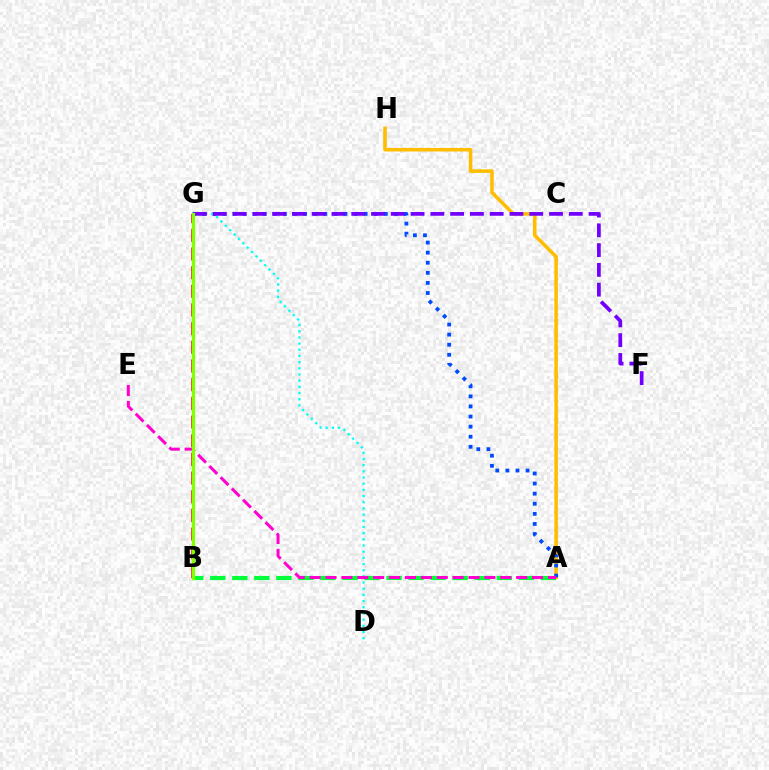{('A', 'H'): [{'color': '#ffbd00', 'line_style': 'solid', 'thickness': 2.55}], ('A', 'G'): [{'color': '#004bff', 'line_style': 'dotted', 'thickness': 2.74}], ('A', 'B'): [{'color': '#00ff39', 'line_style': 'dashed', 'thickness': 2.99}], ('D', 'G'): [{'color': '#00fff6', 'line_style': 'dotted', 'thickness': 1.68}], ('A', 'E'): [{'color': '#ff00cf', 'line_style': 'dashed', 'thickness': 2.16}], ('F', 'G'): [{'color': '#7200ff', 'line_style': 'dashed', 'thickness': 2.69}], ('B', 'G'): [{'color': '#ff0000', 'line_style': 'dashed', 'thickness': 2.54}, {'color': '#84ff00', 'line_style': 'solid', 'thickness': 2.38}]}